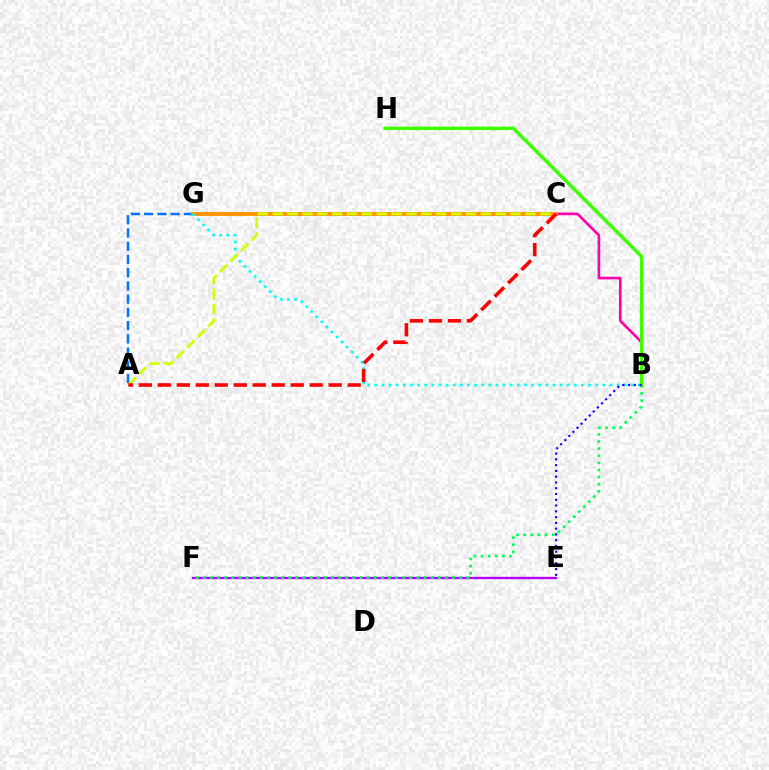{('A', 'G'): [{'color': '#0074ff', 'line_style': 'dashed', 'thickness': 1.8}], ('E', 'F'): [{'color': '#b900ff', 'line_style': 'solid', 'thickness': 1.7}], ('B', 'C'): [{'color': '#ff00ac', 'line_style': 'solid', 'thickness': 1.91}], ('C', 'G'): [{'color': '#ff9400', 'line_style': 'solid', 'thickness': 2.8}], ('B', 'F'): [{'color': '#00ff5c', 'line_style': 'dotted', 'thickness': 1.93}], ('B', 'G'): [{'color': '#00fff6', 'line_style': 'dotted', 'thickness': 1.94}], ('B', 'H'): [{'color': '#3dff00', 'line_style': 'solid', 'thickness': 2.47}], ('A', 'C'): [{'color': '#d1ff00', 'line_style': 'dashed', 'thickness': 2.02}, {'color': '#ff0000', 'line_style': 'dashed', 'thickness': 2.58}], ('B', 'E'): [{'color': '#2500ff', 'line_style': 'dotted', 'thickness': 1.57}]}